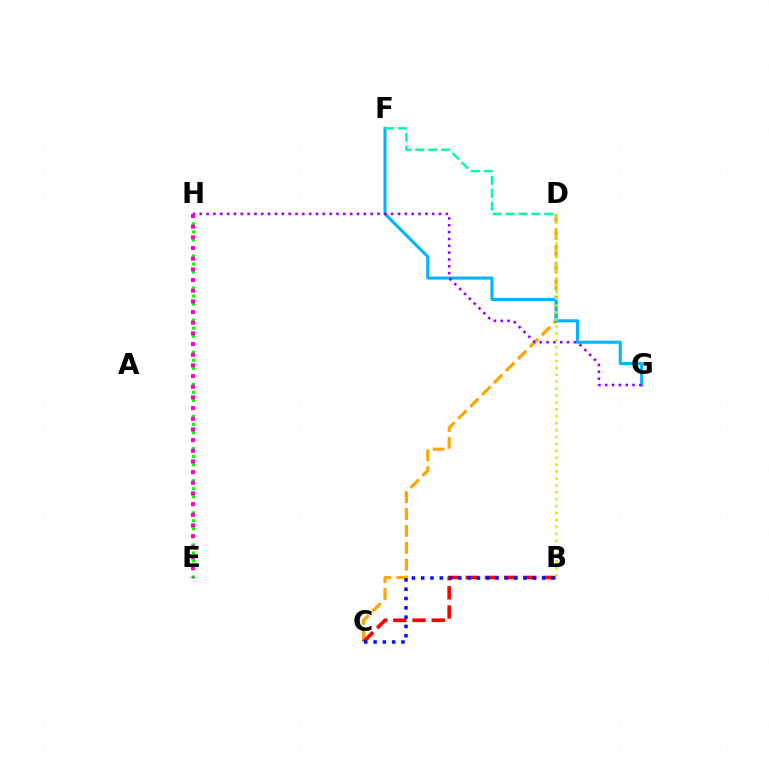{('C', 'D'): [{'color': '#ffa500', 'line_style': 'dashed', 'thickness': 2.29}], ('F', 'G'): [{'color': '#00b5ff', 'line_style': 'solid', 'thickness': 2.23}], ('G', 'H'): [{'color': '#9b00ff', 'line_style': 'dotted', 'thickness': 1.86}], ('B', 'C'): [{'color': '#ff0000', 'line_style': 'dashed', 'thickness': 2.61}, {'color': '#0010ff', 'line_style': 'dotted', 'thickness': 2.53}], ('D', 'F'): [{'color': '#00ff9d', 'line_style': 'dashed', 'thickness': 1.75}], ('E', 'H'): [{'color': '#08ff00', 'line_style': 'dotted', 'thickness': 2.18}, {'color': '#ff00bd', 'line_style': 'dotted', 'thickness': 2.9}], ('B', 'D'): [{'color': '#b3ff00', 'line_style': 'dotted', 'thickness': 1.88}]}